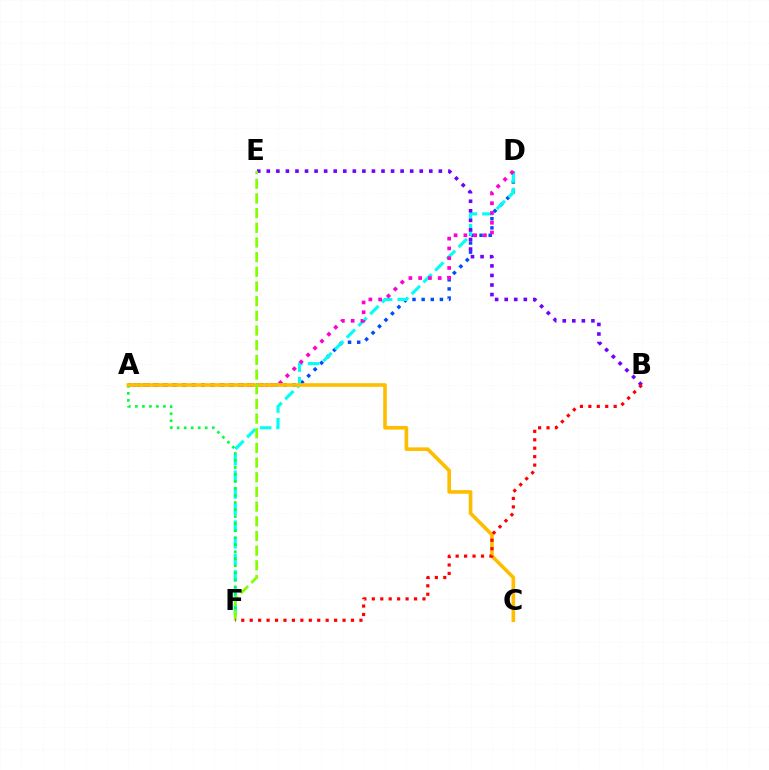{('A', 'D'): [{'color': '#004bff', 'line_style': 'dotted', 'thickness': 2.48}, {'color': '#ff00cf', 'line_style': 'dotted', 'thickness': 2.66}], ('D', 'F'): [{'color': '#00fff6', 'line_style': 'dashed', 'thickness': 2.25}], ('A', 'F'): [{'color': '#00ff39', 'line_style': 'dotted', 'thickness': 1.91}], ('A', 'C'): [{'color': '#ffbd00', 'line_style': 'solid', 'thickness': 2.62}], ('B', 'E'): [{'color': '#7200ff', 'line_style': 'dotted', 'thickness': 2.6}], ('E', 'F'): [{'color': '#84ff00', 'line_style': 'dashed', 'thickness': 1.99}], ('B', 'F'): [{'color': '#ff0000', 'line_style': 'dotted', 'thickness': 2.29}]}